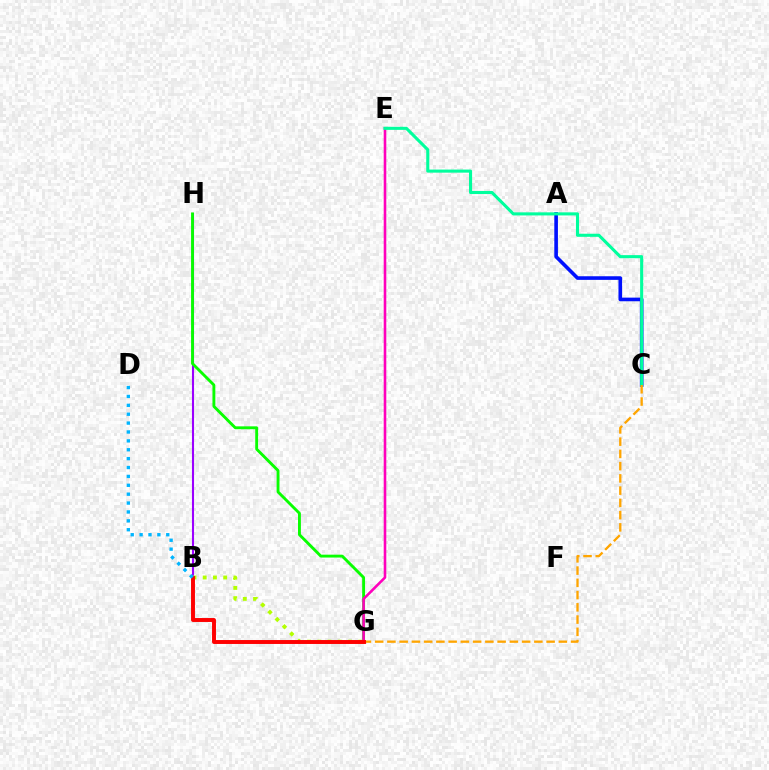{('B', 'H'): [{'color': '#9b00ff', 'line_style': 'solid', 'thickness': 1.51}], ('G', 'H'): [{'color': '#08ff00', 'line_style': 'solid', 'thickness': 2.07}], ('A', 'C'): [{'color': '#0010ff', 'line_style': 'solid', 'thickness': 2.61}], ('E', 'G'): [{'color': '#ff00bd', 'line_style': 'solid', 'thickness': 1.87}], ('C', 'E'): [{'color': '#00ff9d', 'line_style': 'solid', 'thickness': 2.22}], ('B', 'G'): [{'color': '#b3ff00', 'line_style': 'dotted', 'thickness': 2.78}, {'color': '#ff0000', 'line_style': 'solid', 'thickness': 2.83}], ('C', 'G'): [{'color': '#ffa500', 'line_style': 'dashed', 'thickness': 1.66}], ('B', 'D'): [{'color': '#00b5ff', 'line_style': 'dotted', 'thickness': 2.41}]}